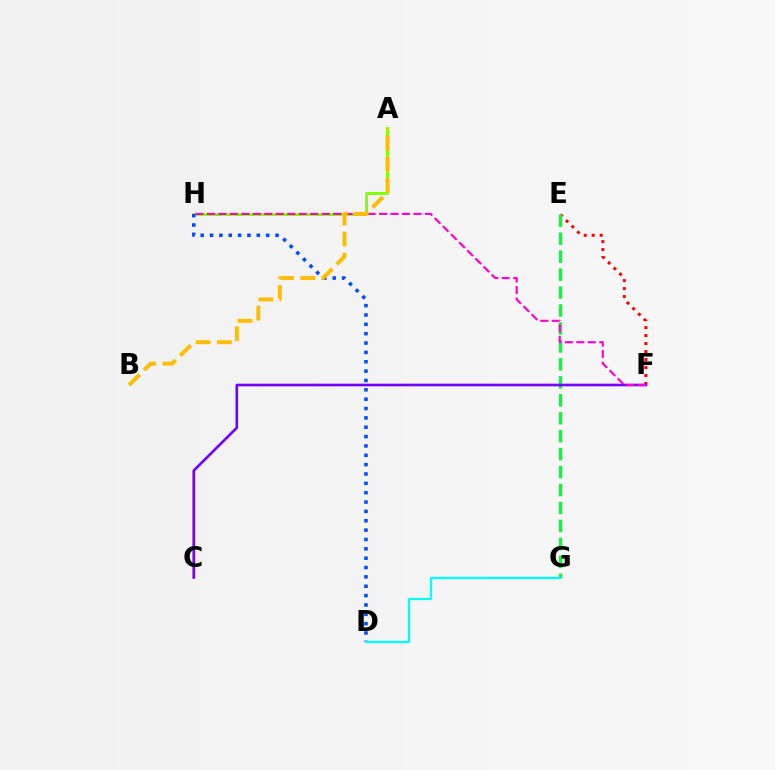{('E', 'F'): [{'color': '#ff0000', 'line_style': 'dotted', 'thickness': 2.17}], ('E', 'G'): [{'color': '#00ff39', 'line_style': 'dashed', 'thickness': 2.44}], ('A', 'H'): [{'color': '#84ff00', 'line_style': 'solid', 'thickness': 2.1}], ('D', 'H'): [{'color': '#004bff', 'line_style': 'dotted', 'thickness': 2.54}], ('C', 'F'): [{'color': '#7200ff', 'line_style': 'solid', 'thickness': 1.9}], ('F', 'H'): [{'color': '#ff00cf', 'line_style': 'dashed', 'thickness': 1.56}], ('A', 'B'): [{'color': '#ffbd00', 'line_style': 'dashed', 'thickness': 2.86}], ('D', 'G'): [{'color': '#00fff6', 'line_style': 'solid', 'thickness': 1.63}]}